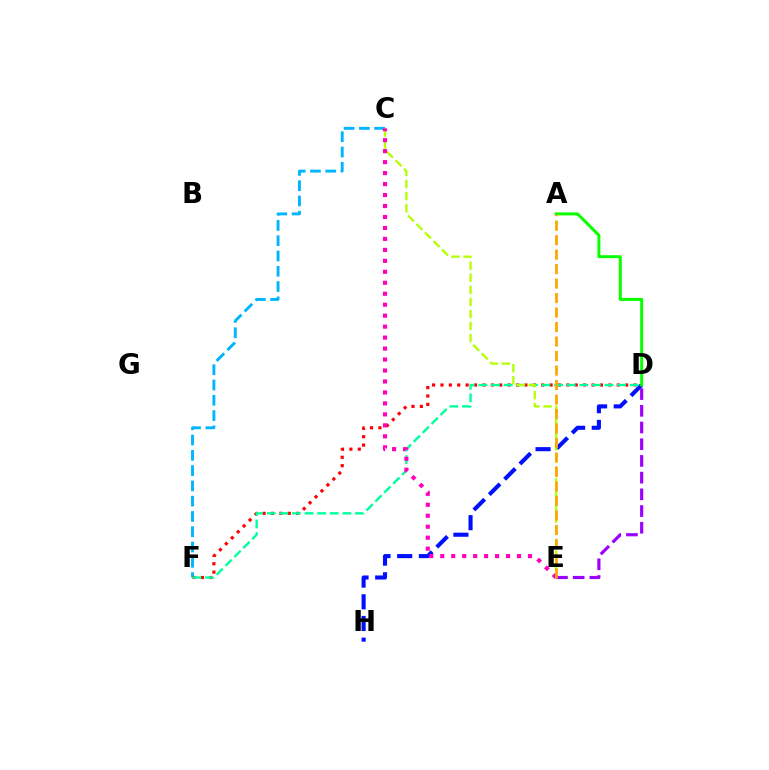{('D', 'H'): [{'color': '#0010ff', 'line_style': 'dashed', 'thickness': 2.95}], ('C', 'F'): [{'color': '#00b5ff', 'line_style': 'dashed', 'thickness': 2.08}], ('D', 'F'): [{'color': '#ff0000', 'line_style': 'dotted', 'thickness': 2.28}, {'color': '#00ff9d', 'line_style': 'dashed', 'thickness': 1.71}], ('A', 'D'): [{'color': '#08ff00', 'line_style': 'solid', 'thickness': 2.15}], ('D', 'E'): [{'color': '#9b00ff', 'line_style': 'dashed', 'thickness': 2.27}], ('C', 'E'): [{'color': '#b3ff00', 'line_style': 'dashed', 'thickness': 1.64}, {'color': '#ff00bd', 'line_style': 'dotted', 'thickness': 2.98}], ('A', 'E'): [{'color': '#ffa500', 'line_style': 'dashed', 'thickness': 1.97}]}